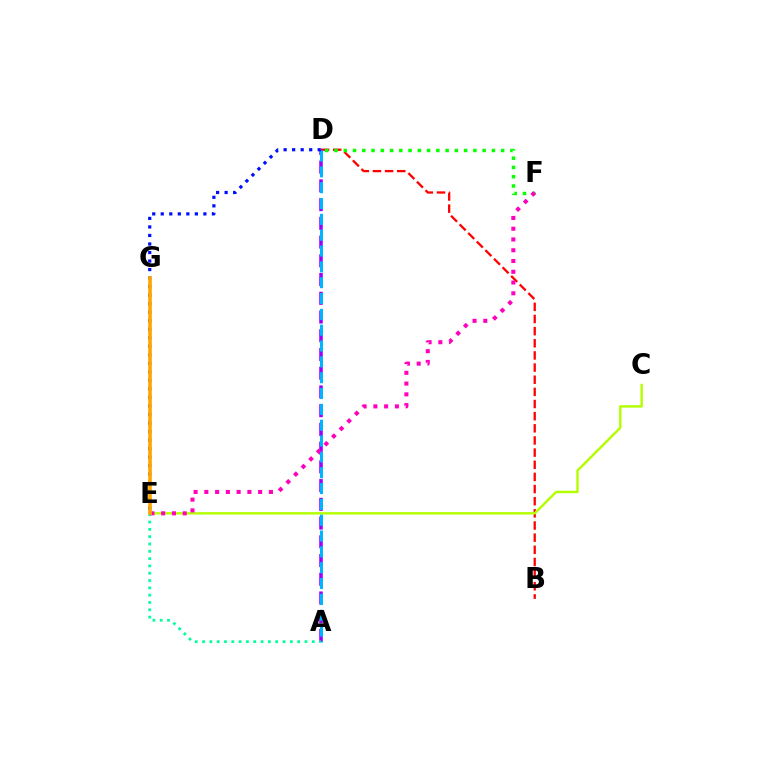{('B', 'D'): [{'color': '#ff0000', 'line_style': 'dashed', 'thickness': 1.65}], ('D', 'F'): [{'color': '#08ff00', 'line_style': 'dotted', 'thickness': 2.52}], ('C', 'E'): [{'color': '#b3ff00', 'line_style': 'solid', 'thickness': 1.74}], ('A', 'D'): [{'color': '#9b00ff', 'line_style': 'dashed', 'thickness': 2.54}, {'color': '#00b5ff', 'line_style': 'dashed', 'thickness': 2.15}], ('A', 'E'): [{'color': '#00ff9d', 'line_style': 'dotted', 'thickness': 1.99}], ('D', 'E'): [{'color': '#0010ff', 'line_style': 'dotted', 'thickness': 2.32}], ('E', 'F'): [{'color': '#ff00bd', 'line_style': 'dotted', 'thickness': 2.92}], ('E', 'G'): [{'color': '#ffa500', 'line_style': 'solid', 'thickness': 2.61}]}